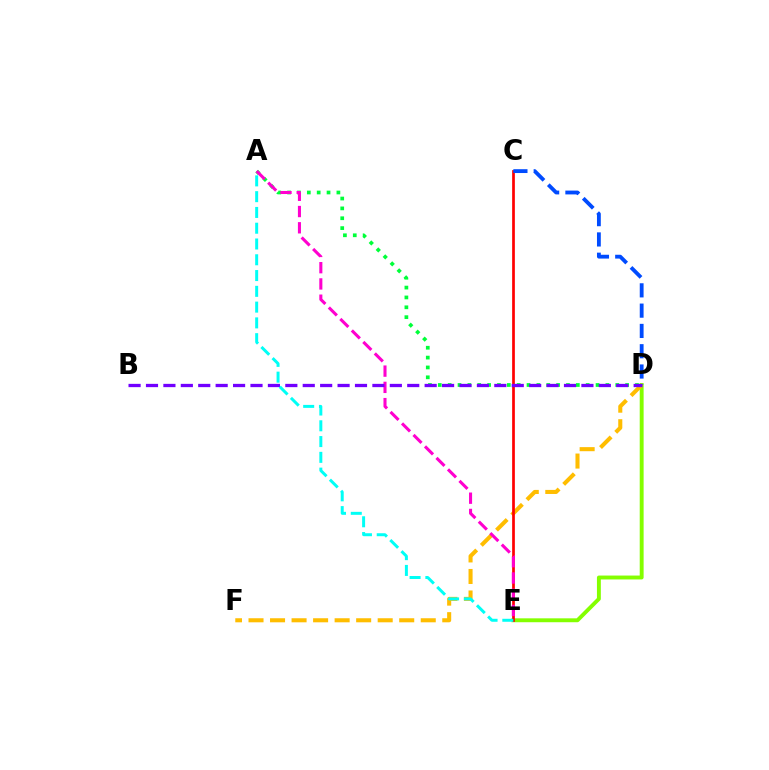{('D', 'E'): [{'color': '#84ff00', 'line_style': 'solid', 'thickness': 2.81}], ('A', 'D'): [{'color': '#00ff39', 'line_style': 'dotted', 'thickness': 2.68}], ('D', 'F'): [{'color': '#ffbd00', 'line_style': 'dashed', 'thickness': 2.92}], ('C', 'E'): [{'color': '#ff0000', 'line_style': 'solid', 'thickness': 1.95}], ('C', 'D'): [{'color': '#004bff', 'line_style': 'dashed', 'thickness': 2.76}], ('A', 'E'): [{'color': '#ff00cf', 'line_style': 'dashed', 'thickness': 2.21}, {'color': '#00fff6', 'line_style': 'dashed', 'thickness': 2.14}], ('B', 'D'): [{'color': '#7200ff', 'line_style': 'dashed', 'thickness': 2.37}]}